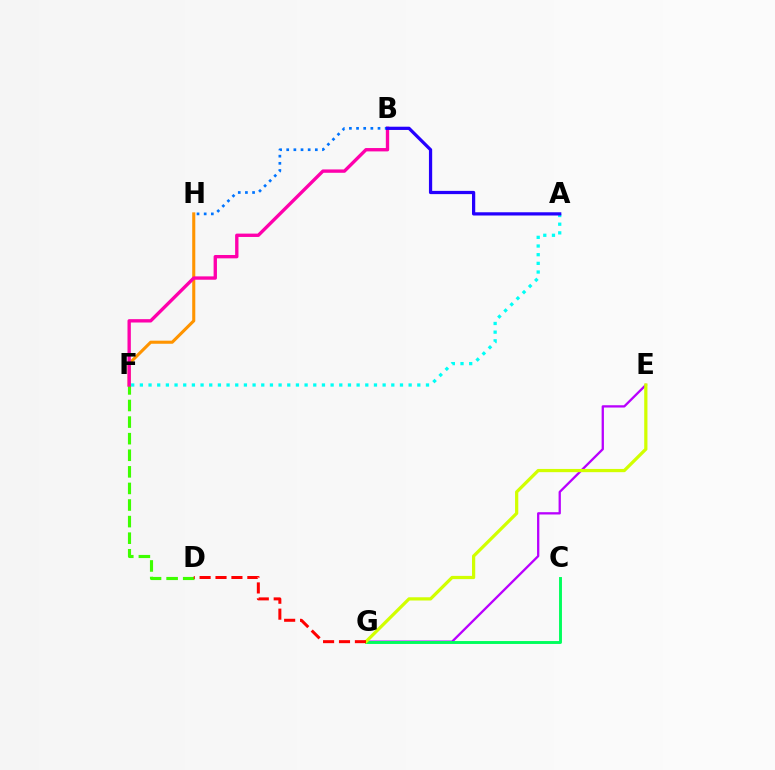{('E', 'G'): [{'color': '#b900ff', 'line_style': 'solid', 'thickness': 1.65}, {'color': '#d1ff00', 'line_style': 'solid', 'thickness': 2.32}], ('F', 'H'): [{'color': '#ff9400', 'line_style': 'solid', 'thickness': 2.22}], ('D', 'F'): [{'color': '#3dff00', 'line_style': 'dashed', 'thickness': 2.25}], ('C', 'G'): [{'color': '#00ff5c', 'line_style': 'solid', 'thickness': 2.09}], ('A', 'F'): [{'color': '#00fff6', 'line_style': 'dotted', 'thickness': 2.36}], ('D', 'G'): [{'color': '#ff0000', 'line_style': 'dashed', 'thickness': 2.16}], ('B', 'F'): [{'color': '#ff00ac', 'line_style': 'solid', 'thickness': 2.41}], ('B', 'H'): [{'color': '#0074ff', 'line_style': 'dotted', 'thickness': 1.94}], ('A', 'B'): [{'color': '#2500ff', 'line_style': 'solid', 'thickness': 2.33}]}